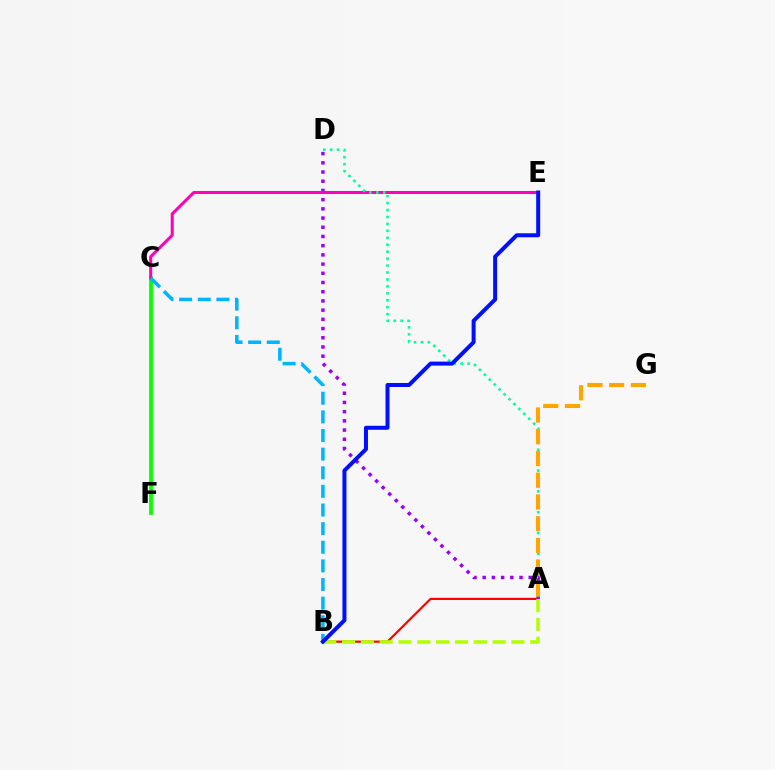{('A', 'B'): [{'color': '#ff0000', 'line_style': 'solid', 'thickness': 1.57}, {'color': '#b3ff00', 'line_style': 'dashed', 'thickness': 2.56}], ('C', 'F'): [{'color': '#08ff00', 'line_style': 'solid', 'thickness': 2.72}], ('A', 'D'): [{'color': '#9b00ff', 'line_style': 'dotted', 'thickness': 2.5}, {'color': '#00ff9d', 'line_style': 'dotted', 'thickness': 1.89}], ('C', 'E'): [{'color': '#ff00bd', 'line_style': 'solid', 'thickness': 2.19}], ('B', 'C'): [{'color': '#00b5ff', 'line_style': 'dashed', 'thickness': 2.53}], ('A', 'G'): [{'color': '#ffa500', 'line_style': 'dashed', 'thickness': 2.95}], ('B', 'E'): [{'color': '#0010ff', 'line_style': 'solid', 'thickness': 2.88}]}